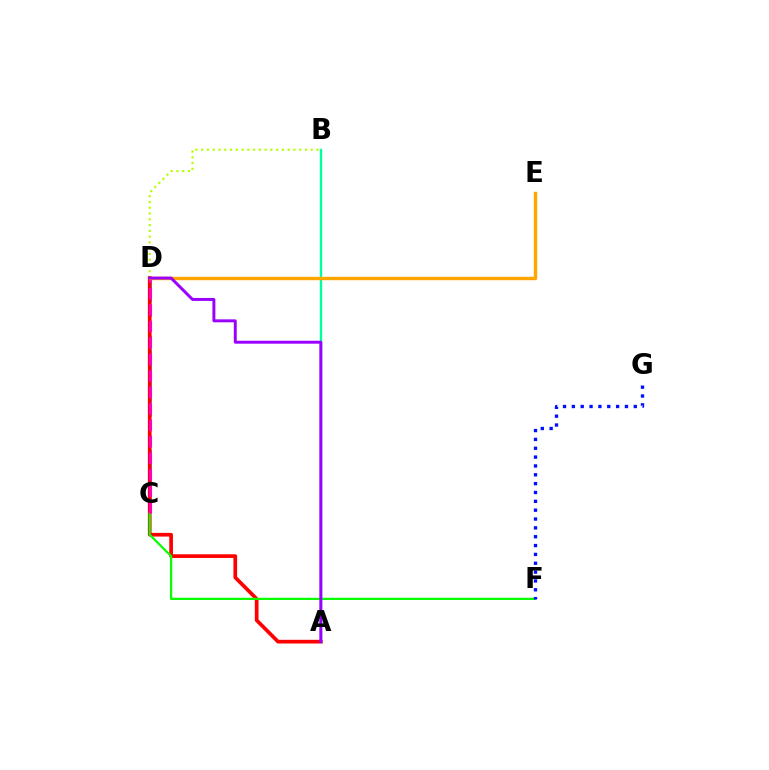{('B', 'D'): [{'color': '#b3ff00', 'line_style': 'dotted', 'thickness': 1.57}], ('C', 'D'): [{'color': '#00b5ff', 'line_style': 'dashed', 'thickness': 1.94}, {'color': '#ff00bd', 'line_style': 'dashed', 'thickness': 2.24}], ('A', 'D'): [{'color': '#ff0000', 'line_style': 'solid', 'thickness': 2.66}, {'color': '#9b00ff', 'line_style': 'solid', 'thickness': 2.12}], ('C', 'F'): [{'color': '#08ff00', 'line_style': 'solid', 'thickness': 1.62}], ('A', 'B'): [{'color': '#00ff9d', 'line_style': 'solid', 'thickness': 1.7}], ('F', 'G'): [{'color': '#0010ff', 'line_style': 'dotted', 'thickness': 2.4}], ('D', 'E'): [{'color': '#ffa500', 'line_style': 'solid', 'thickness': 2.45}]}